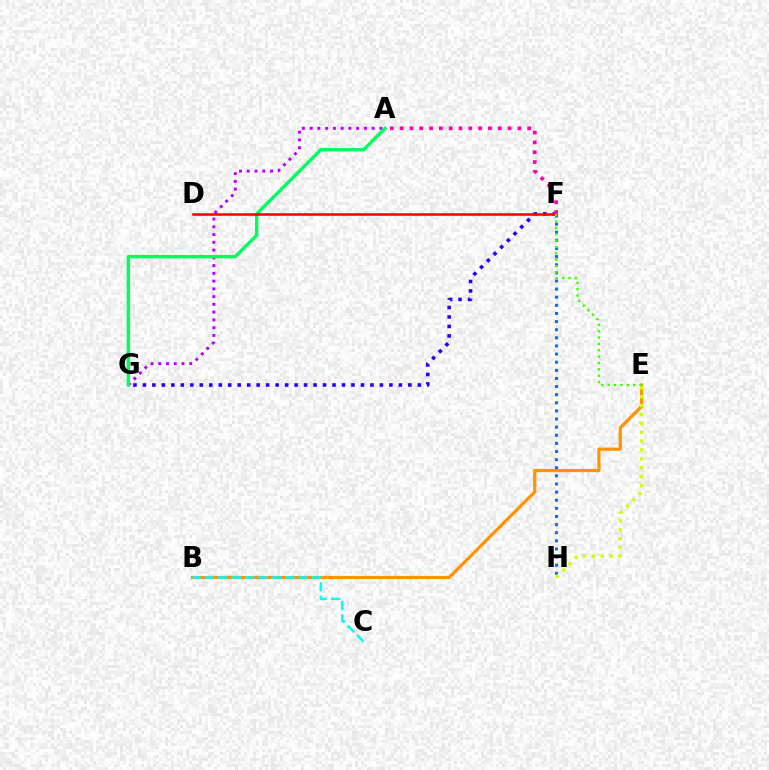{('B', 'E'): [{'color': '#ff9400', 'line_style': 'solid', 'thickness': 2.32}], ('F', 'G'): [{'color': '#2500ff', 'line_style': 'dotted', 'thickness': 2.58}], ('A', 'G'): [{'color': '#b900ff', 'line_style': 'dotted', 'thickness': 2.11}, {'color': '#00ff5c', 'line_style': 'solid', 'thickness': 2.43}], ('F', 'H'): [{'color': '#0074ff', 'line_style': 'dotted', 'thickness': 2.21}], ('D', 'F'): [{'color': '#ff0000', 'line_style': 'solid', 'thickness': 1.84}], ('E', 'H'): [{'color': '#d1ff00', 'line_style': 'dotted', 'thickness': 2.41}], ('A', 'F'): [{'color': '#ff00ac', 'line_style': 'dotted', 'thickness': 2.67}], ('B', 'C'): [{'color': '#00fff6', 'line_style': 'dashed', 'thickness': 1.82}], ('E', 'F'): [{'color': '#3dff00', 'line_style': 'dotted', 'thickness': 1.73}]}